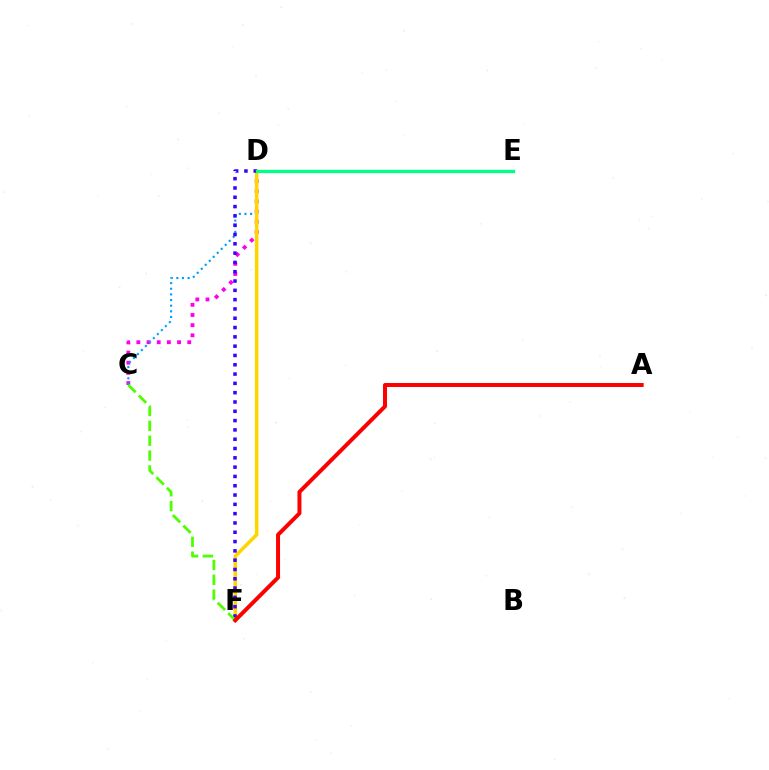{('C', 'D'): [{'color': '#ff00ed', 'line_style': 'dotted', 'thickness': 2.76}, {'color': '#009eff', 'line_style': 'dotted', 'thickness': 1.53}], ('D', 'F'): [{'color': '#ffd500', 'line_style': 'solid', 'thickness': 2.56}, {'color': '#3700ff', 'line_style': 'dotted', 'thickness': 2.53}], ('D', 'E'): [{'color': '#00ff86', 'line_style': 'solid', 'thickness': 2.36}], ('C', 'F'): [{'color': '#4fff00', 'line_style': 'dashed', 'thickness': 2.02}], ('A', 'F'): [{'color': '#ff0000', 'line_style': 'solid', 'thickness': 2.86}]}